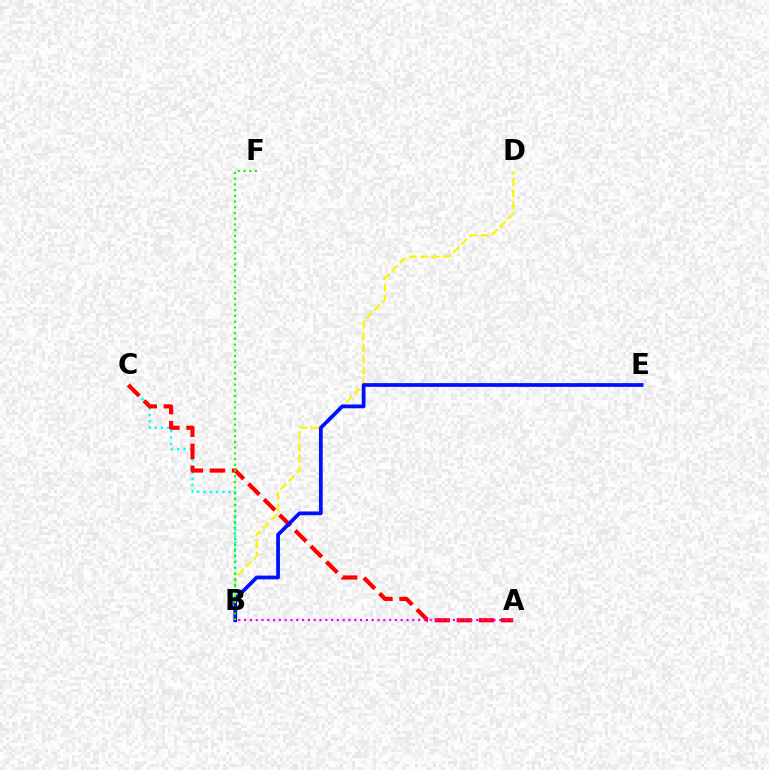{('B', 'D'): [{'color': '#fcf500', 'line_style': 'dashed', 'thickness': 1.57}], ('B', 'C'): [{'color': '#00fff6', 'line_style': 'dotted', 'thickness': 1.7}], ('A', 'C'): [{'color': '#ff0000', 'line_style': 'dashed', 'thickness': 3.0}], ('B', 'E'): [{'color': '#0010ff', 'line_style': 'solid', 'thickness': 2.7}], ('B', 'F'): [{'color': '#08ff00', 'line_style': 'dotted', 'thickness': 1.55}], ('A', 'B'): [{'color': '#ee00ff', 'line_style': 'dotted', 'thickness': 1.58}]}